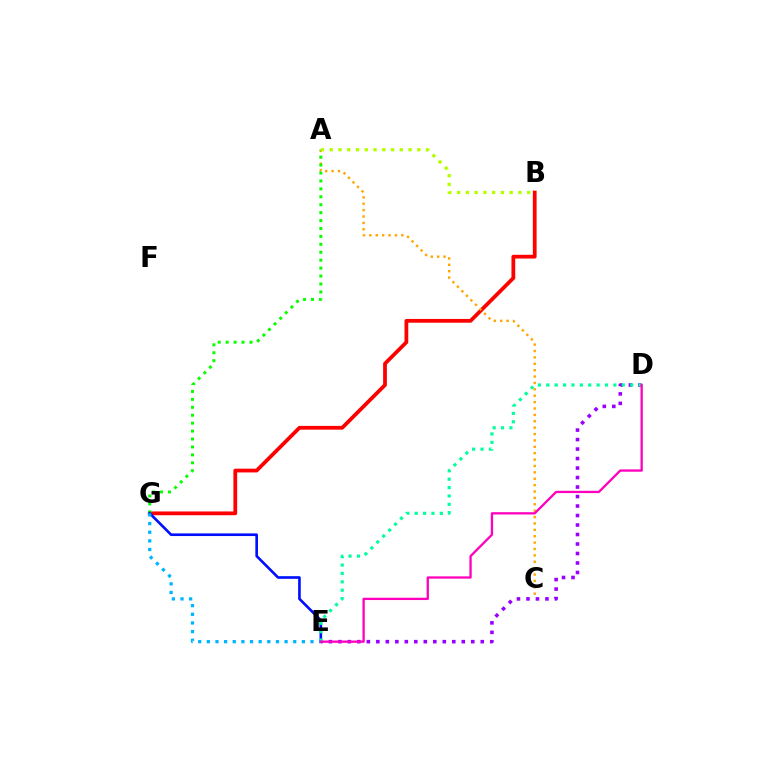{('B', 'G'): [{'color': '#ff0000', 'line_style': 'solid', 'thickness': 2.71}], ('A', 'C'): [{'color': '#ffa500', 'line_style': 'dotted', 'thickness': 1.74}], ('A', 'G'): [{'color': '#08ff00', 'line_style': 'dotted', 'thickness': 2.15}], ('D', 'E'): [{'color': '#9b00ff', 'line_style': 'dotted', 'thickness': 2.58}, {'color': '#00ff9d', 'line_style': 'dotted', 'thickness': 2.28}, {'color': '#ff00bd', 'line_style': 'solid', 'thickness': 1.65}], ('E', 'G'): [{'color': '#0010ff', 'line_style': 'solid', 'thickness': 1.9}, {'color': '#00b5ff', 'line_style': 'dotted', 'thickness': 2.35}], ('A', 'B'): [{'color': '#b3ff00', 'line_style': 'dotted', 'thickness': 2.38}]}